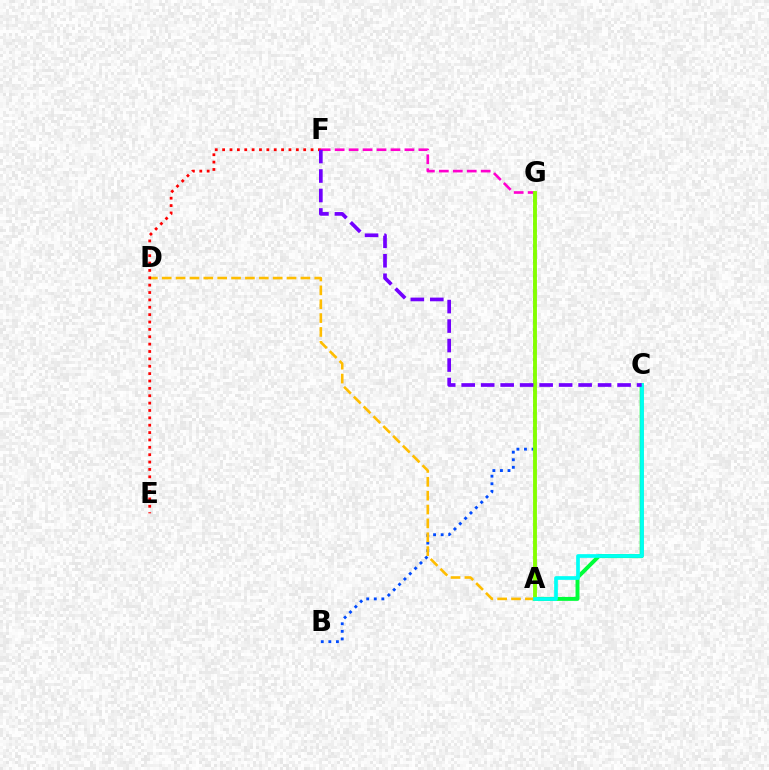{('B', 'G'): [{'color': '#004bff', 'line_style': 'dotted', 'thickness': 2.06}], ('A', 'C'): [{'color': '#00ff39', 'line_style': 'solid', 'thickness': 2.83}, {'color': '#00fff6', 'line_style': 'solid', 'thickness': 2.66}], ('A', 'D'): [{'color': '#ffbd00', 'line_style': 'dashed', 'thickness': 1.88}], ('F', 'G'): [{'color': '#ff00cf', 'line_style': 'dashed', 'thickness': 1.9}], ('A', 'G'): [{'color': '#84ff00', 'line_style': 'solid', 'thickness': 2.78}], ('E', 'F'): [{'color': '#ff0000', 'line_style': 'dotted', 'thickness': 2.0}], ('C', 'F'): [{'color': '#7200ff', 'line_style': 'dashed', 'thickness': 2.65}]}